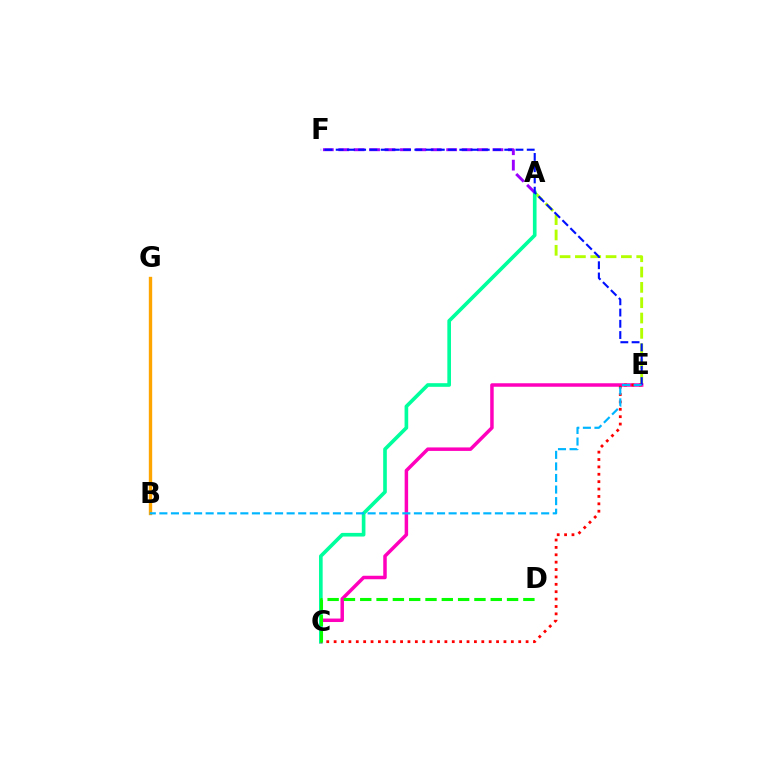{('A', 'E'): [{'color': '#b3ff00', 'line_style': 'dashed', 'thickness': 2.08}], ('C', 'E'): [{'color': '#ff00bd', 'line_style': 'solid', 'thickness': 2.51}, {'color': '#ff0000', 'line_style': 'dotted', 'thickness': 2.01}], ('A', 'C'): [{'color': '#00ff9d', 'line_style': 'solid', 'thickness': 2.62}], ('B', 'G'): [{'color': '#ffa500', 'line_style': 'solid', 'thickness': 2.42}], ('A', 'F'): [{'color': '#9b00ff', 'line_style': 'dashed', 'thickness': 2.09}], ('E', 'F'): [{'color': '#0010ff', 'line_style': 'dashed', 'thickness': 1.53}], ('C', 'D'): [{'color': '#08ff00', 'line_style': 'dashed', 'thickness': 2.22}], ('B', 'E'): [{'color': '#00b5ff', 'line_style': 'dashed', 'thickness': 1.57}]}